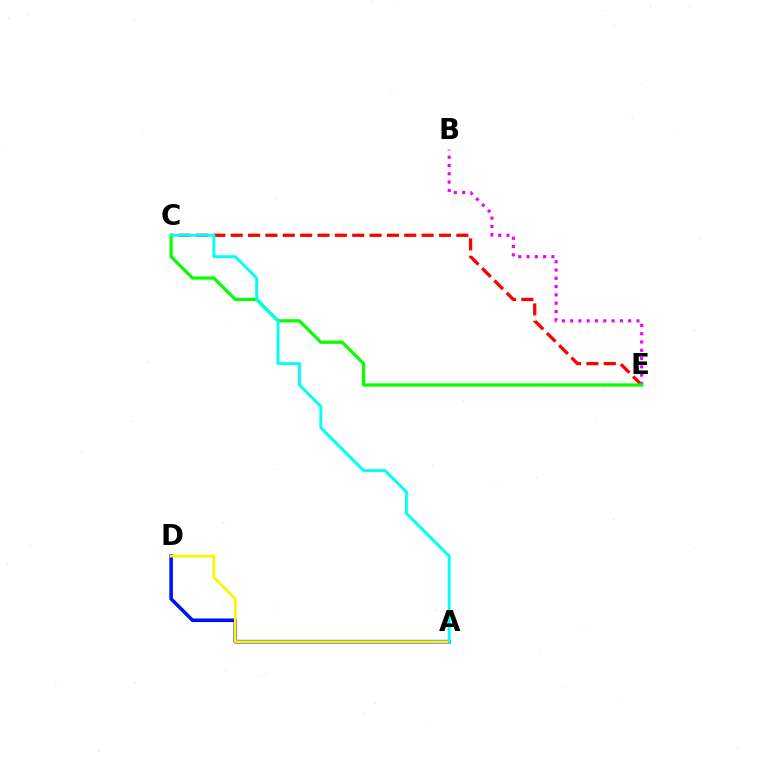{('A', 'D'): [{'color': '#0010ff', 'line_style': 'solid', 'thickness': 2.59}, {'color': '#fcf500', 'line_style': 'solid', 'thickness': 1.98}], ('C', 'E'): [{'color': '#ff0000', 'line_style': 'dashed', 'thickness': 2.36}, {'color': '#08ff00', 'line_style': 'solid', 'thickness': 2.32}], ('B', 'E'): [{'color': '#ee00ff', 'line_style': 'dotted', 'thickness': 2.25}], ('A', 'C'): [{'color': '#00fff6', 'line_style': 'solid', 'thickness': 2.09}]}